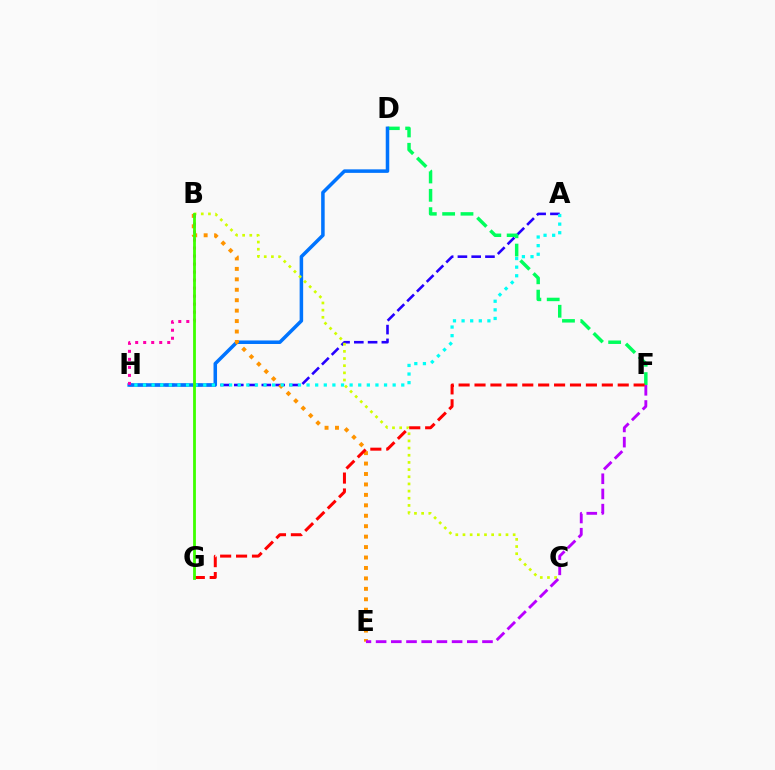{('A', 'H'): [{'color': '#2500ff', 'line_style': 'dashed', 'thickness': 1.87}, {'color': '#00fff6', 'line_style': 'dotted', 'thickness': 2.34}], ('D', 'F'): [{'color': '#00ff5c', 'line_style': 'dashed', 'thickness': 2.49}], ('D', 'H'): [{'color': '#0074ff', 'line_style': 'solid', 'thickness': 2.54}], ('B', 'C'): [{'color': '#d1ff00', 'line_style': 'dotted', 'thickness': 1.95}], ('B', 'E'): [{'color': '#ff9400', 'line_style': 'dotted', 'thickness': 2.84}], ('E', 'F'): [{'color': '#b900ff', 'line_style': 'dashed', 'thickness': 2.06}], ('B', 'H'): [{'color': '#ff00ac', 'line_style': 'dotted', 'thickness': 2.18}], ('F', 'G'): [{'color': '#ff0000', 'line_style': 'dashed', 'thickness': 2.16}], ('B', 'G'): [{'color': '#3dff00', 'line_style': 'solid', 'thickness': 2.02}]}